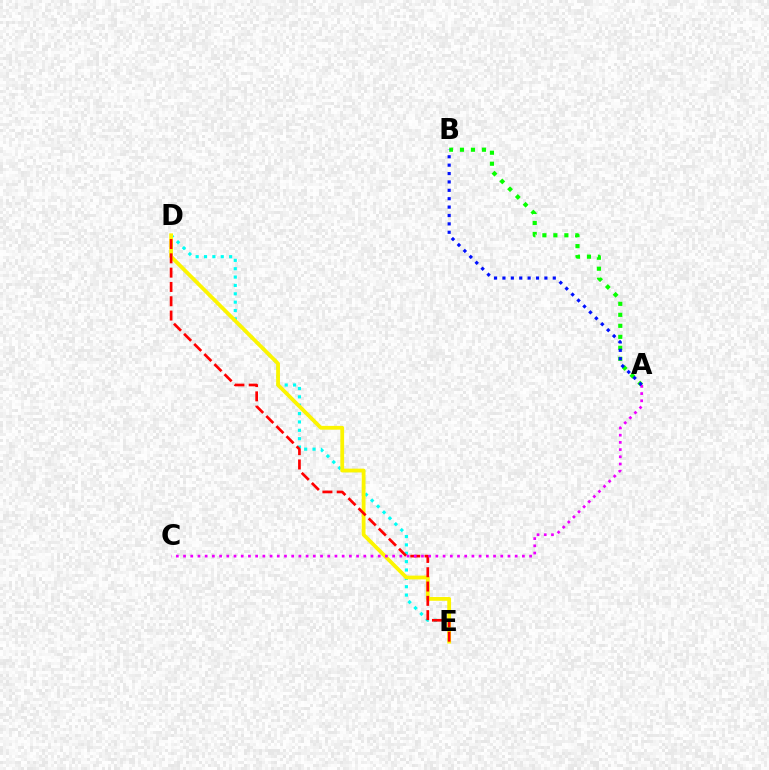{('D', 'E'): [{'color': '#00fff6', 'line_style': 'dotted', 'thickness': 2.27}, {'color': '#fcf500', 'line_style': 'solid', 'thickness': 2.73}, {'color': '#ff0000', 'line_style': 'dashed', 'thickness': 1.94}], ('A', 'B'): [{'color': '#08ff00', 'line_style': 'dotted', 'thickness': 2.99}, {'color': '#0010ff', 'line_style': 'dotted', 'thickness': 2.28}], ('A', 'C'): [{'color': '#ee00ff', 'line_style': 'dotted', 'thickness': 1.96}]}